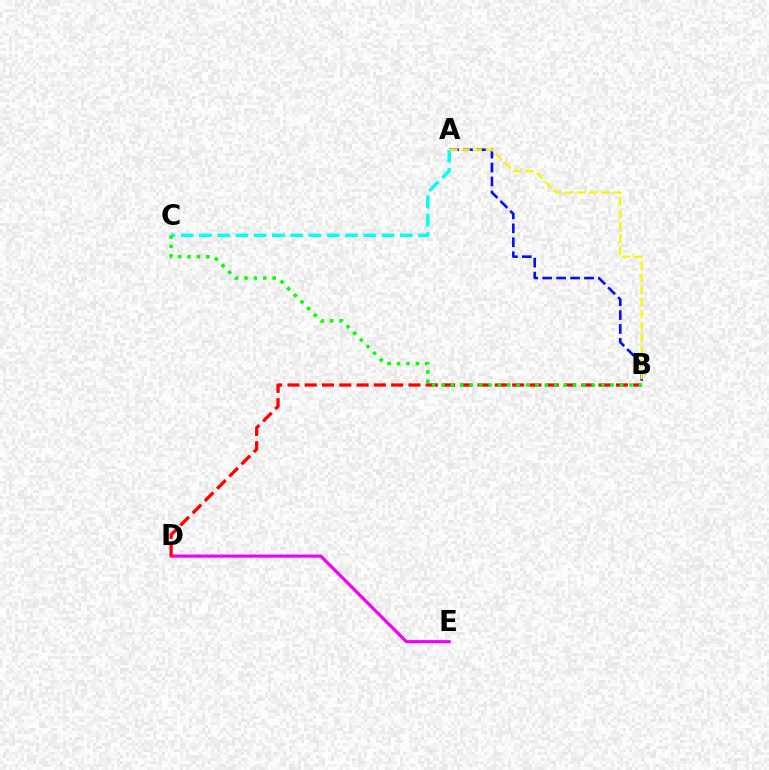{('D', 'E'): [{'color': '#ee00ff', 'line_style': 'solid', 'thickness': 2.26}], ('A', 'B'): [{'color': '#0010ff', 'line_style': 'dashed', 'thickness': 1.89}, {'color': '#fcf500', 'line_style': 'dashed', 'thickness': 1.65}], ('B', 'D'): [{'color': '#ff0000', 'line_style': 'dashed', 'thickness': 2.35}], ('A', 'C'): [{'color': '#00fff6', 'line_style': 'dashed', 'thickness': 2.48}], ('B', 'C'): [{'color': '#08ff00', 'line_style': 'dotted', 'thickness': 2.55}]}